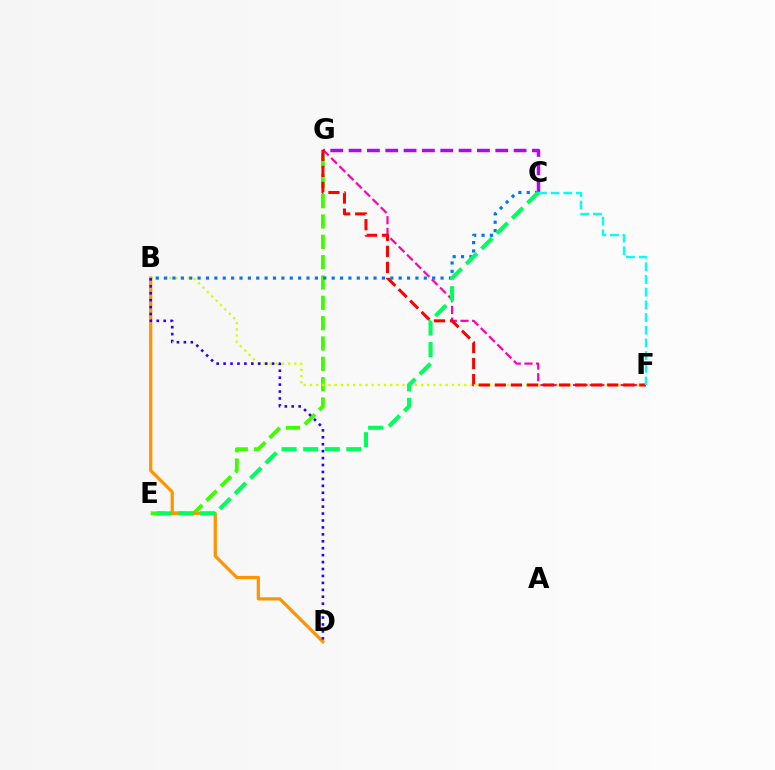{('F', 'G'): [{'color': '#ff00ac', 'line_style': 'dashed', 'thickness': 1.58}, {'color': '#ff0000', 'line_style': 'dashed', 'thickness': 2.18}], ('E', 'G'): [{'color': '#3dff00', 'line_style': 'dashed', 'thickness': 2.76}], ('C', 'G'): [{'color': '#b900ff', 'line_style': 'dashed', 'thickness': 2.49}], ('B', 'F'): [{'color': '#d1ff00', 'line_style': 'dotted', 'thickness': 1.68}], ('B', 'C'): [{'color': '#0074ff', 'line_style': 'dotted', 'thickness': 2.28}], ('B', 'D'): [{'color': '#ff9400', 'line_style': 'solid', 'thickness': 2.33}, {'color': '#2500ff', 'line_style': 'dotted', 'thickness': 1.88}], ('C', 'F'): [{'color': '#00fff6', 'line_style': 'dashed', 'thickness': 1.72}], ('C', 'E'): [{'color': '#00ff5c', 'line_style': 'dashed', 'thickness': 2.93}]}